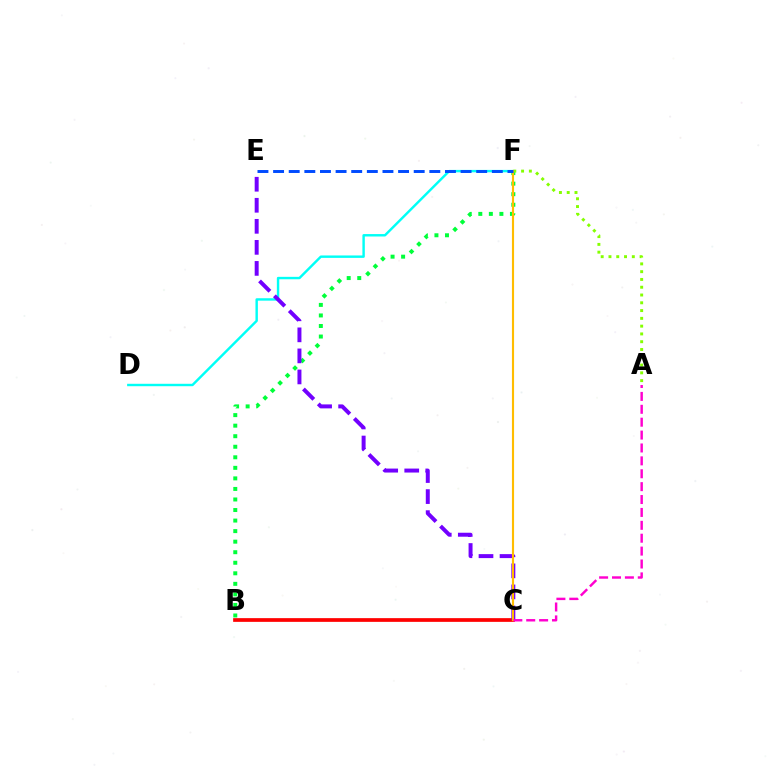{('B', 'F'): [{'color': '#00ff39', 'line_style': 'dotted', 'thickness': 2.87}], ('D', 'F'): [{'color': '#00fff6', 'line_style': 'solid', 'thickness': 1.74}], ('B', 'C'): [{'color': '#ff0000', 'line_style': 'solid', 'thickness': 2.67}], ('A', 'F'): [{'color': '#84ff00', 'line_style': 'dotted', 'thickness': 2.11}], ('C', 'E'): [{'color': '#7200ff', 'line_style': 'dashed', 'thickness': 2.86}], ('C', 'F'): [{'color': '#ffbd00', 'line_style': 'solid', 'thickness': 1.53}], ('A', 'C'): [{'color': '#ff00cf', 'line_style': 'dashed', 'thickness': 1.75}], ('E', 'F'): [{'color': '#004bff', 'line_style': 'dashed', 'thickness': 2.12}]}